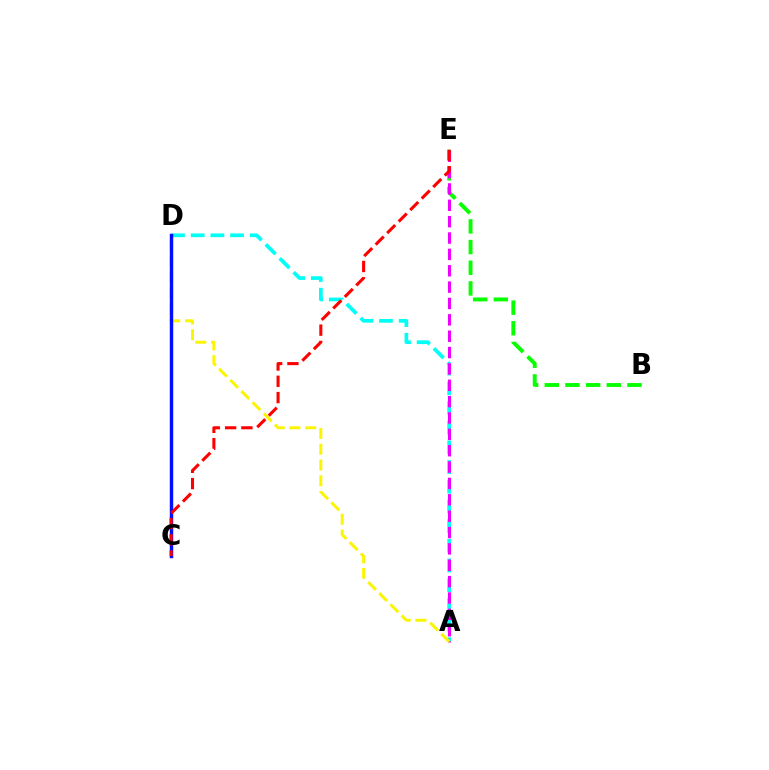{('A', 'D'): [{'color': '#00fff6', 'line_style': 'dashed', 'thickness': 2.67}, {'color': '#fcf500', 'line_style': 'dashed', 'thickness': 2.14}], ('B', 'E'): [{'color': '#08ff00', 'line_style': 'dashed', 'thickness': 2.81}], ('A', 'E'): [{'color': '#ee00ff', 'line_style': 'dashed', 'thickness': 2.22}], ('C', 'D'): [{'color': '#0010ff', 'line_style': 'solid', 'thickness': 2.47}], ('C', 'E'): [{'color': '#ff0000', 'line_style': 'dashed', 'thickness': 2.21}]}